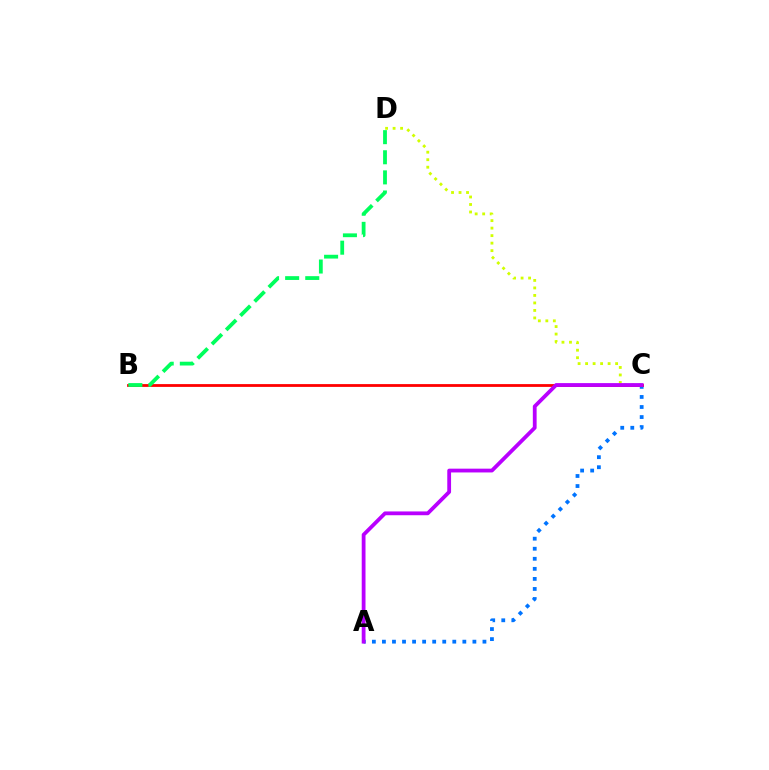{('C', 'D'): [{'color': '#d1ff00', 'line_style': 'dotted', 'thickness': 2.04}], ('A', 'C'): [{'color': '#0074ff', 'line_style': 'dotted', 'thickness': 2.73}, {'color': '#b900ff', 'line_style': 'solid', 'thickness': 2.73}], ('B', 'C'): [{'color': '#ff0000', 'line_style': 'solid', 'thickness': 2.02}], ('B', 'D'): [{'color': '#00ff5c', 'line_style': 'dashed', 'thickness': 2.73}]}